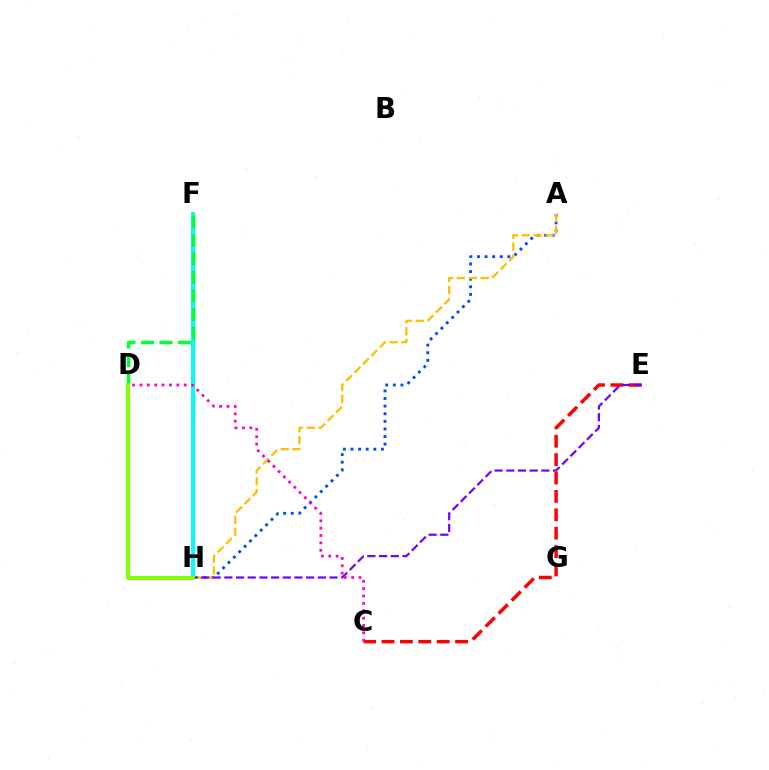{('A', 'H'): [{'color': '#004bff', 'line_style': 'dotted', 'thickness': 2.07}, {'color': '#ffbd00', 'line_style': 'dashed', 'thickness': 1.62}], ('F', 'H'): [{'color': '#00fff6', 'line_style': 'solid', 'thickness': 2.85}], ('D', 'F'): [{'color': '#00ff39', 'line_style': 'dashed', 'thickness': 2.51}], ('C', 'E'): [{'color': '#ff0000', 'line_style': 'dashed', 'thickness': 2.5}], ('E', 'H'): [{'color': '#7200ff', 'line_style': 'dashed', 'thickness': 1.59}], ('C', 'D'): [{'color': '#ff00cf', 'line_style': 'dotted', 'thickness': 2.0}], ('D', 'H'): [{'color': '#84ff00', 'line_style': 'solid', 'thickness': 2.81}]}